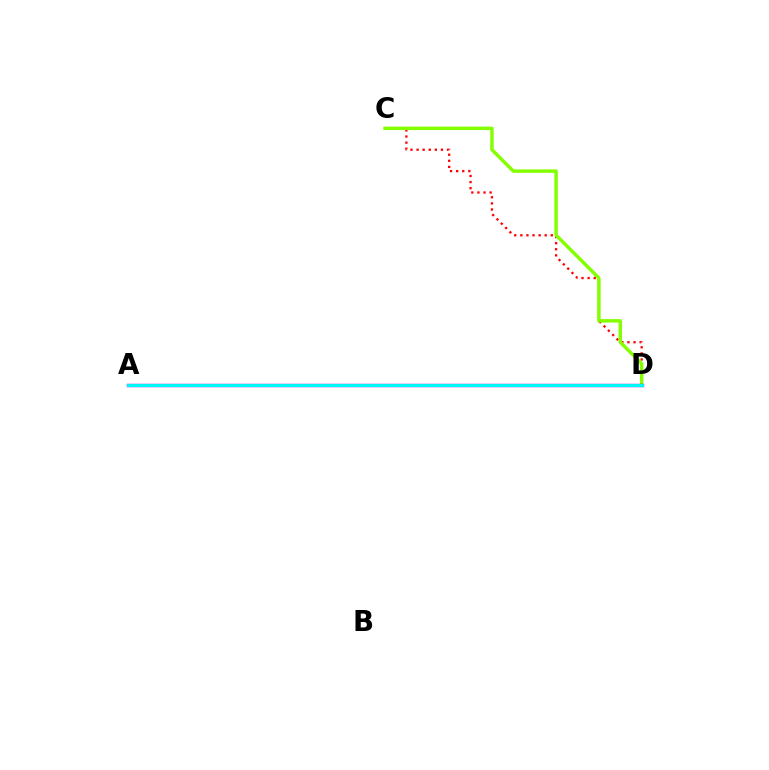{('C', 'D'): [{'color': '#ff0000', 'line_style': 'dotted', 'thickness': 1.66}, {'color': '#84ff00', 'line_style': 'solid', 'thickness': 2.47}], ('A', 'D'): [{'color': '#7200ff', 'line_style': 'solid', 'thickness': 2.42}, {'color': '#00fff6', 'line_style': 'solid', 'thickness': 2.09}]}